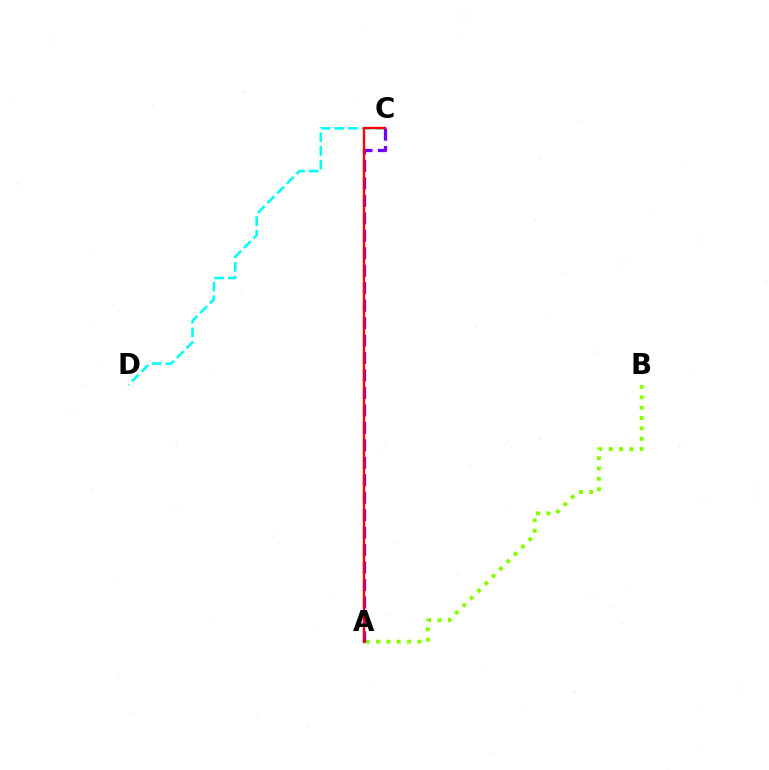{('A', 'B'): [{'color': '#84ff00', 'line_style': 'dotted', 'thickness': 2.81}], ('C', 'D'): [{'color': '#00fff6', 'line_style': 'dashed', 'thickness': 1.86}], ('A', 'C'): [{'color': '#7200ff', 'line_style': 'dashed', 'thickness': 2.37}, {'color': '#ff0000', 'line_style': 'solid', 'thickness': 1.69}]}